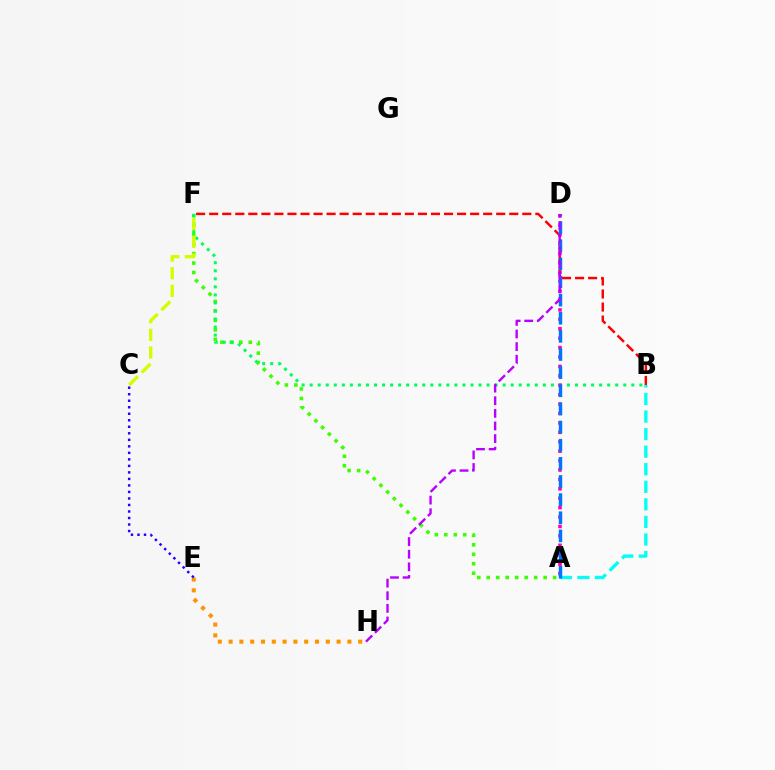{('A', 'B'): [{'color': '#00fff6', 'line_style': 'dashed', 'thickness': 2.39}], ('A', 'F'): [{'color': '#3dff00', 'line_style': 'dotted', 'thickness': 2.57}], ('E', 'H'): [{'color': '#ff9400', 'line_style': 'dotted', 'thickness': 2.93}], ('B', 'F'): [{'color': '#ff0000', 'line_style': 'dashed', 'thickness': 1.77}, {'color': '#00ff5c', 'line_style': 'dotted', 'thickness': 2.18}], ('A', 'D'): [{'color': '#ff00ac', 'line_style': 'dotted', 'thickness': 2.56}, {'color': '#0074ff', 'line_style': 'dashed', 'thickness': 2.46}], ('C', 'F'): [{'color': '#d1ff00', 'line_style': 'dashed', 'thickness': 2.4}], ('C', 'E'): [{'color': '#2500ff', 'line_style': 'dotted', 'thickness': 1.77}], ('D', 'H'): [{'color': '#b900ff', 'line_style': 'dashed', 'thickness': 1.71}]}